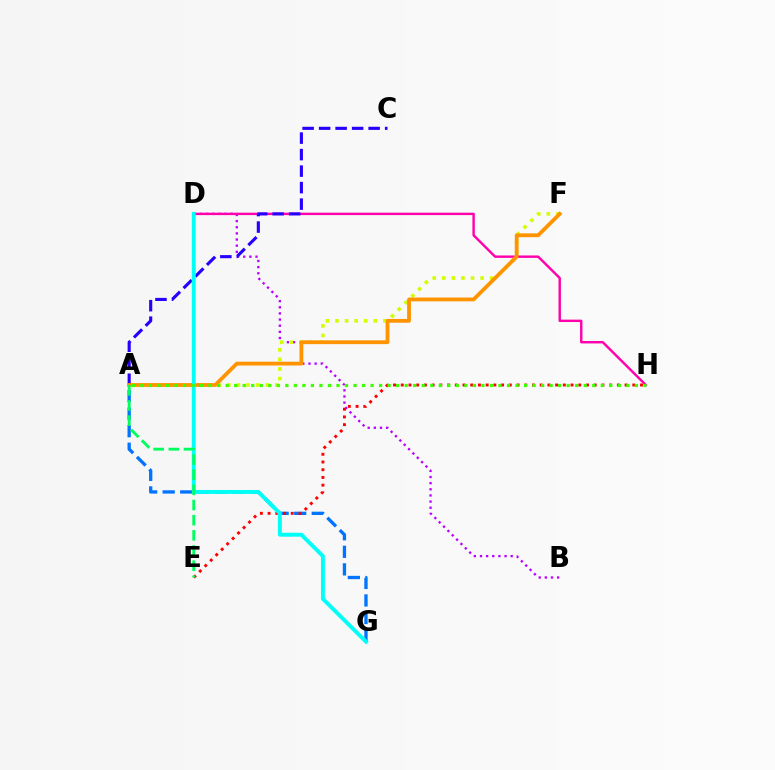{('A', 'G'): [{'color': '#0074ff', 'line_style': 'dashed', 'thickness': 2.38}], ('B', 'D'): [{'color': '#b900ff', 'line_style': 'dotted', 'thickness': 1.67}], ('D', 'H'): [{'color': '#ff00ac', 'line_style': 'solid', 'thickness': 1.74}], ('A', 'F'): [{'color': '#d1ff00', 'line_style': 'dotted', 'thickness': 2.6}, {'color': '#ff9400', 'line_style': 'solid', 'thickness': 2.73}], ('A', 'C'): [{'color': '#2500ff', 'line_style': 'dashed', 'thickness': 2.24}], ('E', 'H'): [{'color': '#ff0000', 'line_style': 'dotted', 'thickness': 2.1}], ('D', 'G'): [{'color': '#00fff6', 'line_style': 'solid', 'thickness': 2.81}], ('A', 'E'): [{'color': '#00ff5c', 'line_style': 'dashed', 'thickness': 2.06}], ('A', 'H'): [{'color': '#3dff00', 'line_style': 'dotted', 'thickness': 2.32}]}